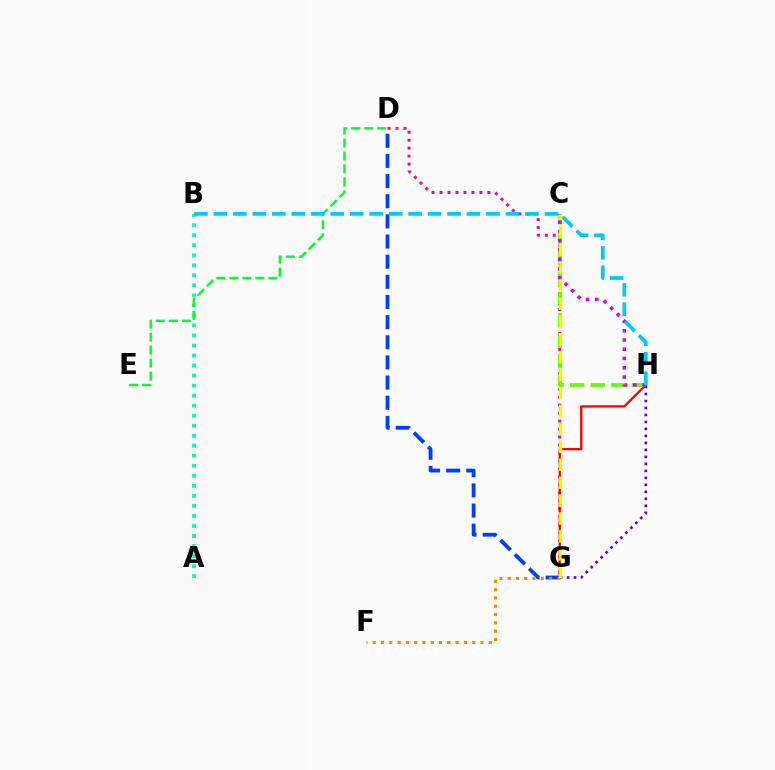{('D', 'G'): [{'color': '#ff00a0', 'line_style': 'dotted', 'thickness': 2.17}, {'color': '#003fff', 'line_style': 'dashed', 'thickness': 2.74}], ('A', 'B'): [{'color': '#00ffaf', 'line_style': 'dotted', 'thickness': 2.72}], ('D', 'E'): [{'color': '#00ff27', 'line_style': 'dashed', 'thickness': 1.76}], ('G', 'H'): [{'color': '#ff0000', 'line_style': 'solid', 'thickness': 1.65}, {'color': '#4f00ff', 'line_style': 'dotted', 'thickness': 1.9}], ('C', 'H'): [{'color': '#66ff00', 'line_style': 'dashed', 'thickness': 2.79}, {'color': '#d600ff', 'line_style': 'dotted', 'thickness': 2.51}], ('F', 'G'): [{'color': '#ff8800', 'line_style': 'dotted', 'thickness': 2.25}], ('B', 'H'): [{'color': '#00c7ff', 'line_style': 'dashed', 'thickness': 2.64}], ('C', 'G'): [{'color': '#eeff00', 'line_style': 'dashed', 'thickness': 2.43}]}